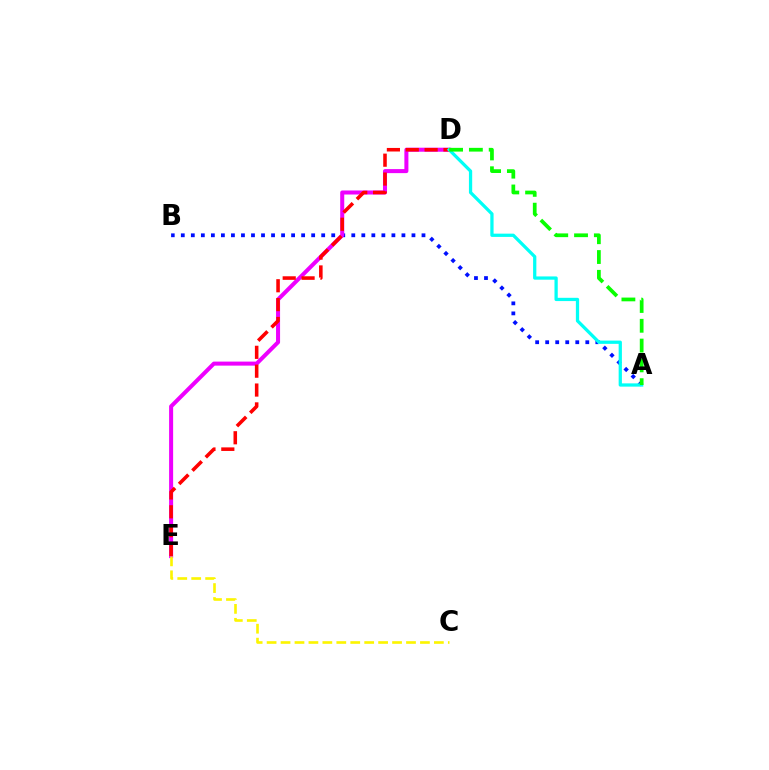{('A', 'B'): [{'color': '#0010ff', 'line_style': 'dotted', 'thickness': 2.72}], ('D', 'E'): [{'color': '#ee00ff', 'line_style': 'solid', 'thickness': 2.9}, {'color': '#ff0000', 'line_style': 'dashed', 'thickness': 2.56}], ('A', 'D'): [{'color': '#00fff6', 'line_style': 'solid', 'thickness': 2.35}, {'color': '#08ff00', 'line_style': 'dashed', 'thickness': 2.69}], ('C', 'E'): [{'color': '#fcf500', 'line_style': 'dashed', 'thickness': 1.89}]}